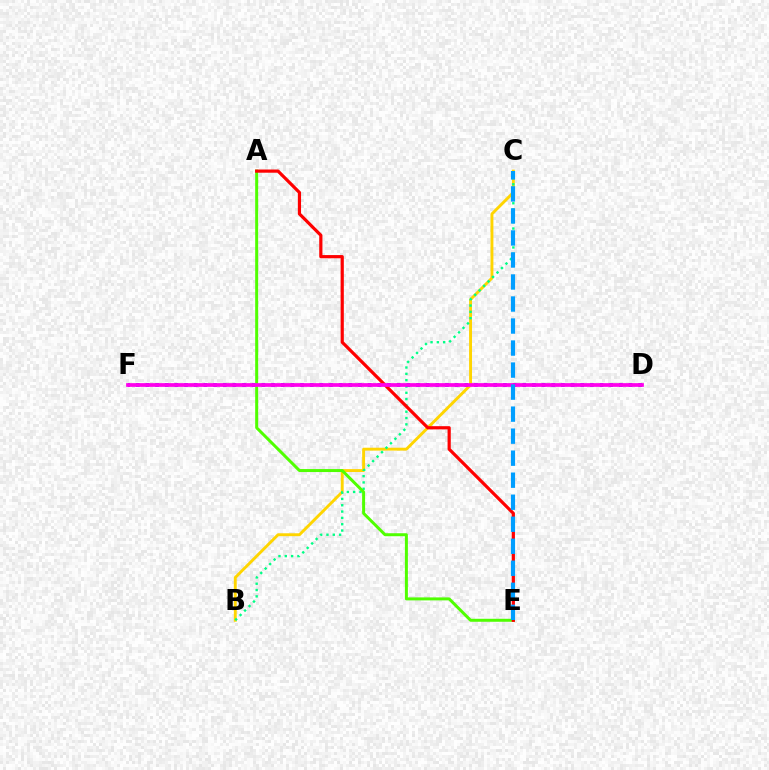{('B', 'C'): [{'color': '#ffd500', 'line_style': 'solid', 'thickness': 2.09}, {'color': '#00ff86', 'line_style': 'dotted', 'thickness': 1.72}], ('D', 'F'): [{'color': '#3700ff', 'line_style': 'dotted', 'thickness': 2.63}, {'color': '#ff00ed', 'line_style': 'solid', 'thickness': 2.67}], ('A', 'E'): [{'color': '#4fff00', 'line_style': 'solid', 'thickness': 2.15}, {'color': '#ff0000', 'line_style': 'solid', 'thickness': 2.3}], ('C', 'E'): [{'color': '#009eff', 'line_style': 'dashed', 'thickness': 2.99}]}